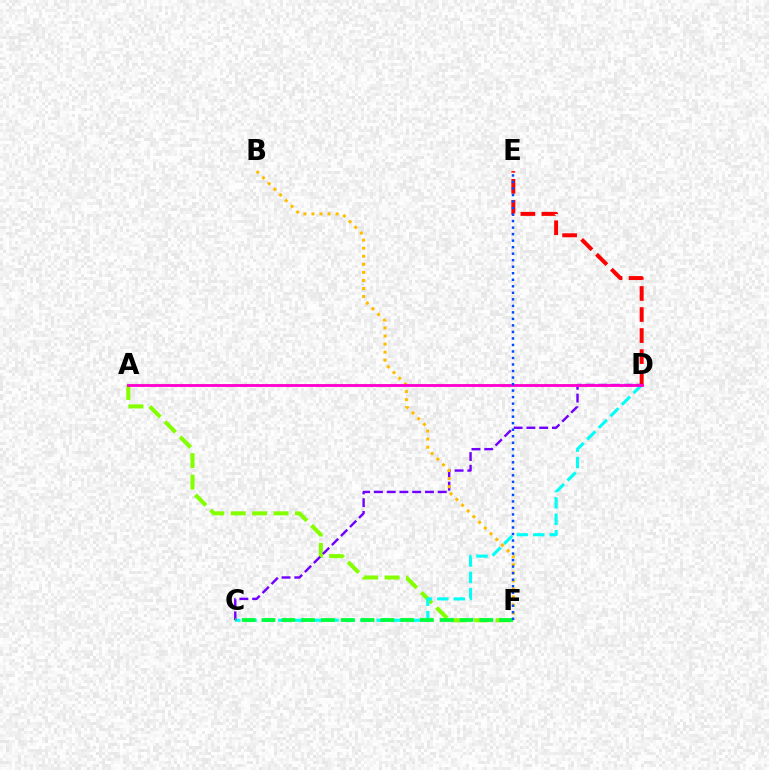{('A', 'F'): [{'color': '#84ff00', 'line_style': 'dashed', 'thickness': 2.91}], ('D', 'E'): [{'color': '#ff0000', 'line_style': 'dashed', 'thickness': 2.86}], ('C', 'D'): [{'color': '#00fff6', 'line_style': 'dashed', 'thickness': 2.23}, {'color': '#7200ff', 'line_style': 'dashed', 'thickness': 1.73}], ('B', 'F'): [{'color': '#ffbd00', 'line_style': 'dotted', 'thickness': 2.19}], ('A', 'D'): [{'color': '#ff00cf', 'line_style': 'solid', 'thickness': 2.05}], ('C', 'F'): [{'color': '#00ff39', 'line_style': 'dashed', 'thickness': 2.69}], ('E', 'F'): [{'color': '#004bff', 'line_style': 'dotted', 'thickness': 1.77}]}